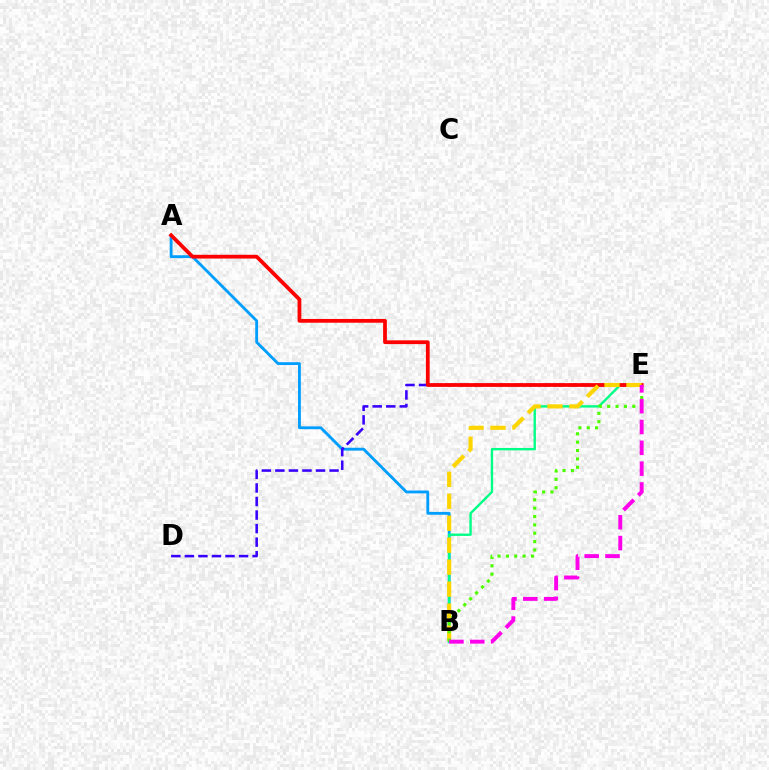{('A', 'B'): [{'color': '#009eff', 'line_style': 'solid', 'thickness': 2.05}], ('B', 'E'): [{'color': '#00ff86', 'line_style': 'solid', 'thickness': 1.73}, {'color': '#ffd500', 'line_style': 'dashed', 'thickness': 2.98}, {'color': '#4fff00', 'line_style': 'dotted', 'thickness': 2.27}, {'color': '#ff00ed', 'line_style': 'dashed', 'thickness': 2.83}], ('D', 'E'): [{'color': '#3700ff', 'line_style': 'dashed', 'thickness': 1.84}], ('A', 'E'): [{'color': '#ff0000', 'line_style': 'solid', 'thickness': 2.71}]}